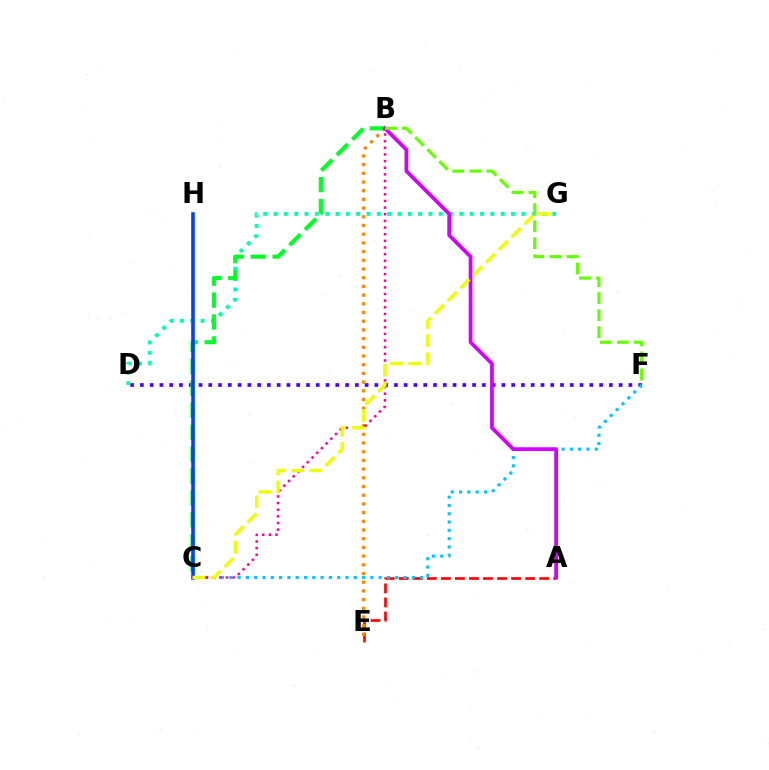{('D', 'F'): [{'color': '#4f00ff', 'line_style': 'dotted', 'thickness': 2.65}], ('A', 'E'): [{'color': '#ff0000', 'line_style': 'dashed', 'thickness': 1.91}], ('C', 'F'): [{'color': '#00c7ff', 'line_style': 'dotted', 'thickness': 2.25}], ('B', 'E'): [{'color': '#ff8800', 'line_style': 'dotted', 'thickness': 2.36}], ('D', 'G'): [{'color': '#00ffaf', 'line_style': 'dotted', 'thickness': 2.81}], ('B', 'C'): [{'color': '#00ff27', 'line_style': 'dashed', 'thickness': 2.98}, {'color': '#ff00a0', 'line_style': 'dotted', 'thickness': 1.81}], ('A', 'B'): [{'color': '#d600ff', 'line_style': 'solid', 'thickness': 2.7}], ('C', 'H'): [{'color': '#003fff', 'line_style': 'solid', 'thickness': 2.58}], ('C', 'G'): [{'color': '#eeff00', 'line_style': 'dashed', 'thickness': 2.46}], ('B', 'F'): [{'color': '#66ff00', 'line_style': 'dashed', 'thickness': 2.31}]}